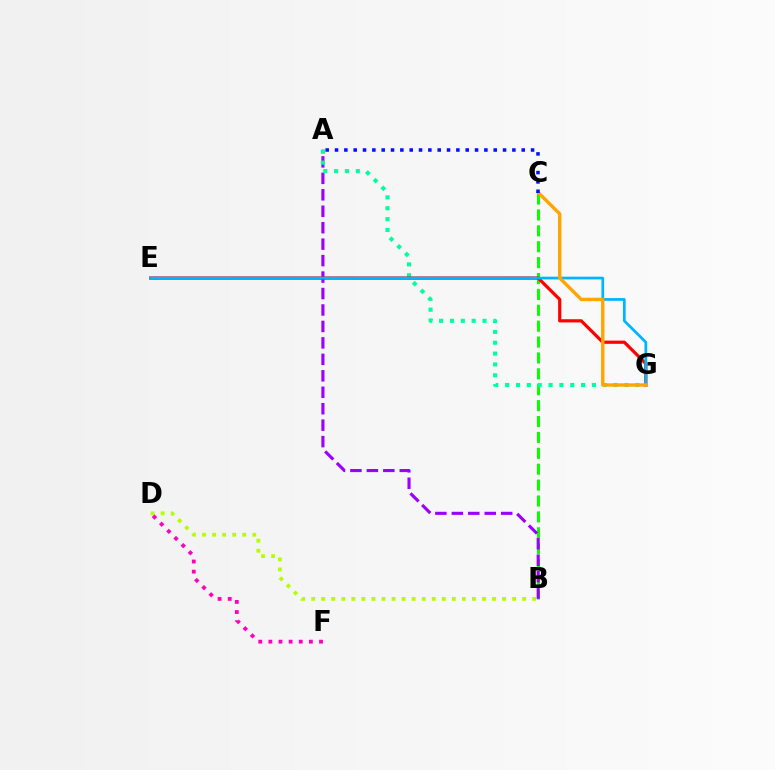{('B', 'C'): [{'color': '#08ff00', 'line_style': 'dashed', 'thickness': 2.16}], ('A', 'B'): [{'color': '#9b00ff', 'line_style': 'dashed', 'thickness': 2.24}], ('A', 'G'): [{'color': '#00ff9d', 'line_style': 'dotted', 'thickness': 2.95}], ('B', 'D'): [{'color': '#b3ff00', 'line_style': 'dotted', 'thickness': 2.73}], ('D', 'F'): [{'color': '#ff00bd', 'line_style': 'dotted', 'thickness': 2.75}], ('E', 'G'): [{'color': '#ff0000', 'line_style': 'solid', 'thickness': 2.31}, {'color': '#00b5ff', 'line_style': 'solid', 'thickness': 1.98}], ('C', 'G'): [{'color': '#ffa500', 'line_style': 'solid', 'thickness': 2.45}], ('A', 'C'): [{'color': '#0010ff', 'line_style': 'dotted', 'thickness': 2.54}]}